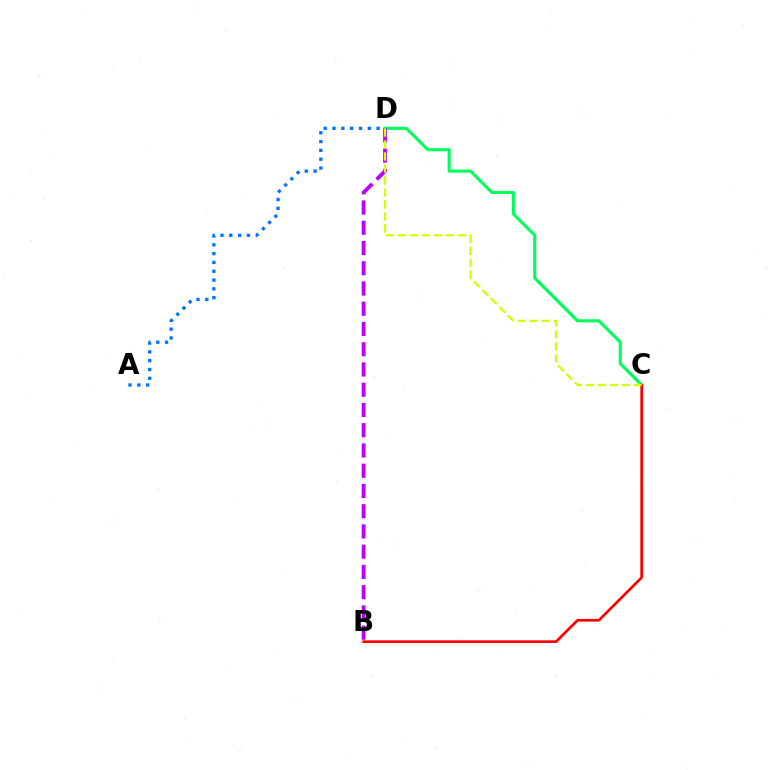{('C', 'D'): [{'color': '#00ff5c', 'line_style': 'solid', 'thickness': 2.22}, {'color': '#d1ff00', 'line_style': 'dashed', 'thickness': 1.63}], ('A', 'D'): [{'color': '#0074ff', 'line_style': 'dotted', 'thickness': 2.39}], ('B', 'C'): [{'color': '#ff0000', 'line_style': 'solid', 'thickness': 1.93}], ('B', 'D'): [{'color': '#b900ff', 'line_style': 'dashed', 'thickness': 2.75}]}